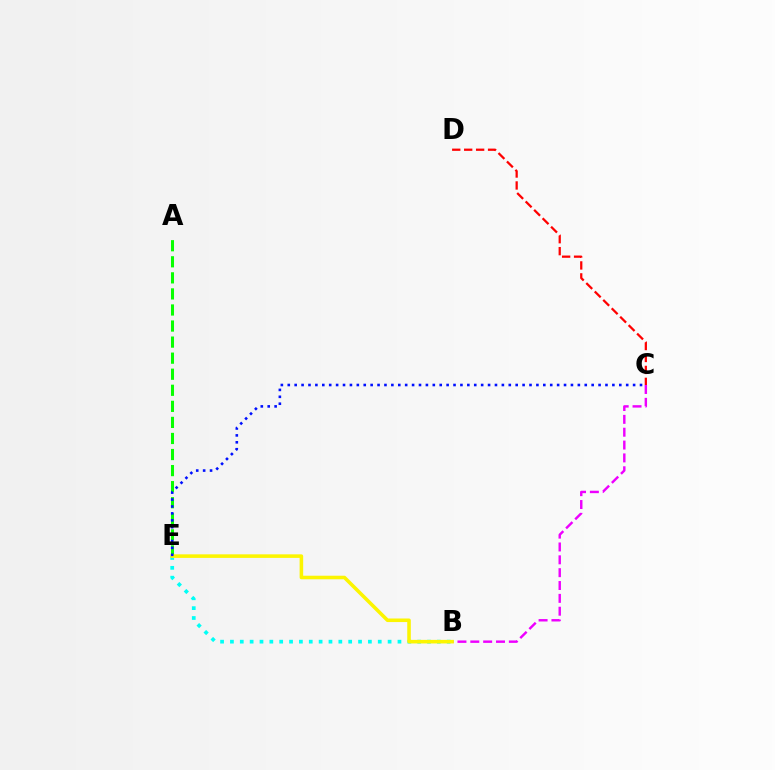{('C', 'D'): [{'color': '#ff0000', 'line_style': 'dashed', 'thickness': 1.62}], ('B', 'E'): [{'color': '#00fff6', 'line_style': 'dotted', 'thickness': 2.68}, {'color': '#fcf500', 'line_style': 'solid', 'thickness': 2.57}], ('B', 'C'): [{'color': '#ee00ff', 'line_style': 'dashed', 'thickness': 1.75}], ('A', 'E'): [{'color': '#08ff00', 'line_style': 'dashed', 'thickness': 2.18}], ('C', 'E'): [{'color': '#0010ff', 'line_style': 'dotted', 'thickness': 1.88}]}